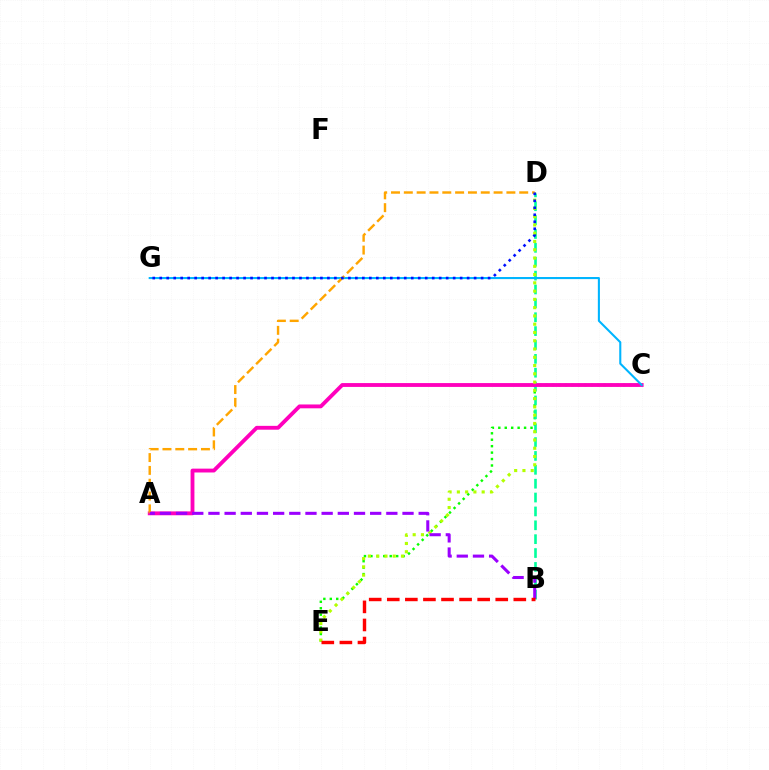{('C', 'E'): [{'color': '#08ff00', 'line_style': 'dotted', 'thickness': 1.75}], ('B', 'D'): [{'color': '#00ff9d', 'line_style': 'dashed', 'thickness': 1.88}], ('A', 'C'): [{'color': '#ff00bd', 'line_style': 'solid', 'thickness': 2.77}], ('D', 'E'): [{'color': '#b3ff00', 'line_style': 'dotted', 'thickness': 2.25}], ('C', 'G'): [{'color': '#00b5ff', 'line_style': 'solid', 'thickness': 1.5}], ('A', 'D'): [{'color': '#ffa500', 'line_style': 'dashed', 'thickness': 1.74}], ('A', 'B'): [{'color': '#9b00ff', 'line_style': 'dashed', 'thickness': 2.2}], ('D', 'G'): [{'color': '#0010ff', 'line_style': 'dotted', 'thickness': 1.9}], ('B', 'E'): [{'color': '#ff0000', 'line_style': 'dashed', 'thickness': 2.46}]}